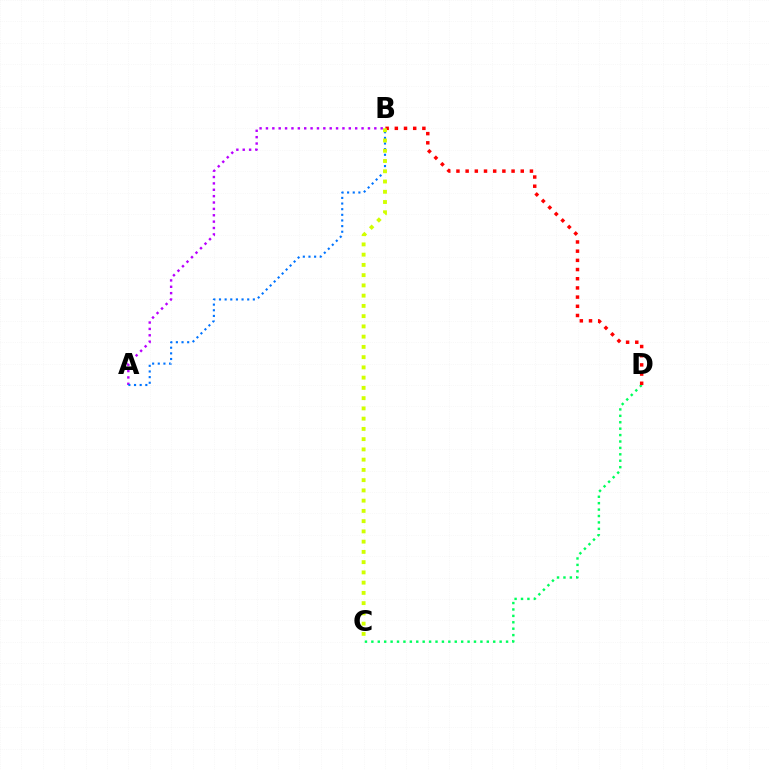{('C', 'D'): [{'color': '#00ff5c', 'line_style': 'dotted', 'thickness': 1.74}], ('B', 'D'): [{'color': '#ff0000', 'line_style': 'dotted', 'thickness': 2.5}], ('A', 'B'): [{'color': '#b900ff', 'line_style': 'dotted', 'thickness': 1.73}, {'color': '#0074ff', 'line_style': 'dotted', 'thickness': 1.53}], ('B', 'C'): [{'color': '#d1ff00', 'line_style': 'dotted', 'thickness': 2.78}]}